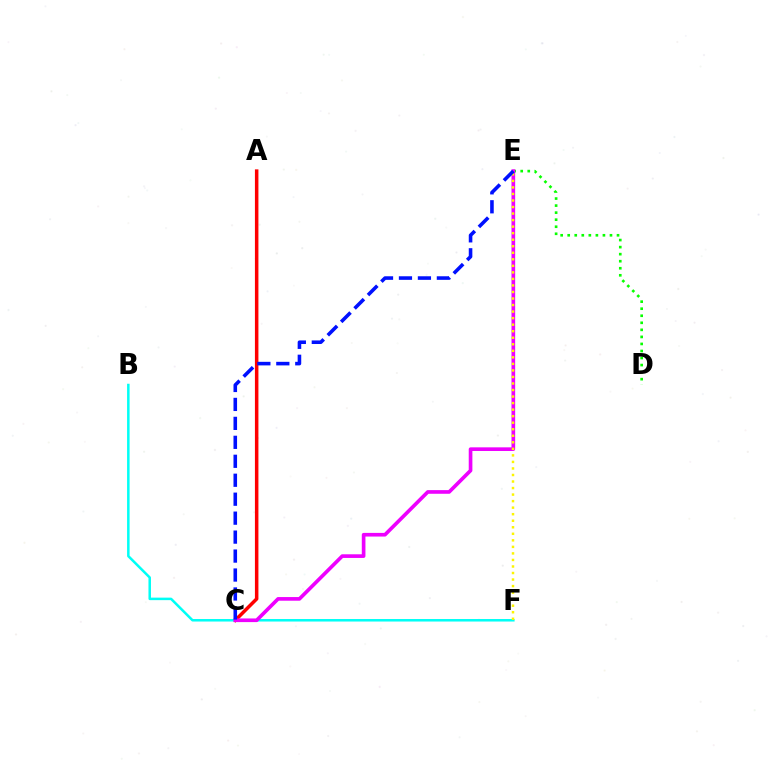{('D', 'E'): [{'color': '#08ff00', 'line_style': 'dotted', 'thickness': 1.91}], ('A', 'C'): [{'color': '#ff0000', 'line_style': 'solid', 'thickness': 2.52}], ('B', 'F'): [{'color': '#00fff6', 'line_style': 'solid', 'thickness': 1.81}], ('C', 'E'): [{'color': '#ee00ff', 'line_style': 'solid', 'thickness': 2.63}, {'color': '#0010ff', 'line_style': 'dashed', 'thickness': 2.58}], ('E', 'F'): [{'color': '#fcf500', 'line_style': 'dotted', 'thickness': 1.78}]}